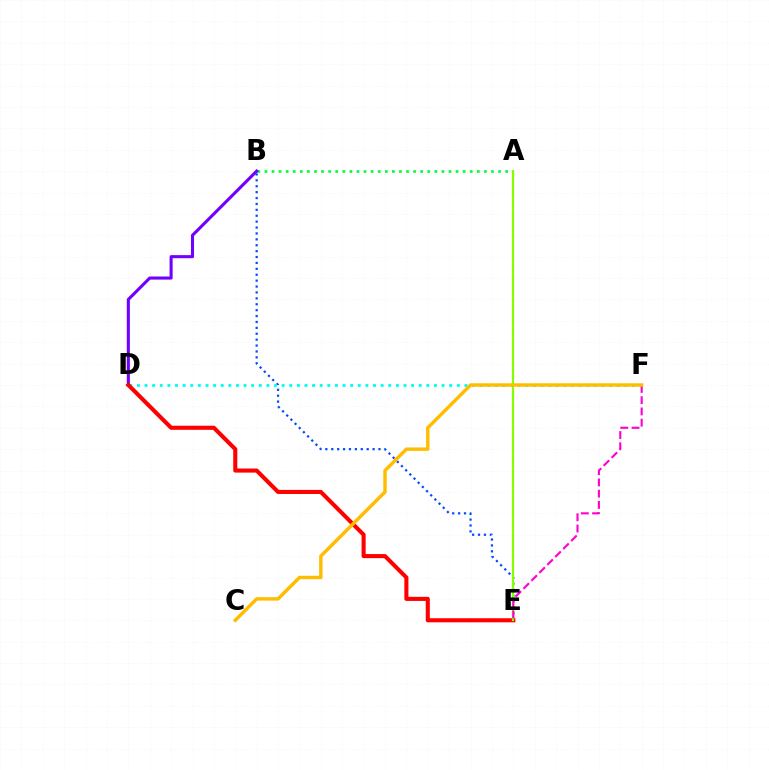{('B', 'E'): [{'color': '#004bff', 'line_style': 'dotted', 'thickness': 1.6}], ('D', 'F'): [{'color': '#00fff6', 'line_style': 'dotted', 'thickness': 2.07}], ('A', 'B'): [{'color': '#00ff39', 'line_style': 'dotted', 'thickness': 1.92}], ('B', 'D'): [{'color': '#7200ff', 'line_style': 'solid', 'thickness': 2.22}], ('D', 'E'): [{'color': '#ff0000', 'line_style': 'solid', 'thickness': 2.94}], ('A', 'E'): [{'color': '#84ff00', 'line_style': 'solid', 'thickness': 1.6}], ('E', 'F'): [{'color': '#ff00cf', 'line_style': 'dashed', 'thickness': 1.53}], ('C', 'F'): [{'color': '#ffbd00', 'line_style': 'solid', 'thickness': 2.47}]}